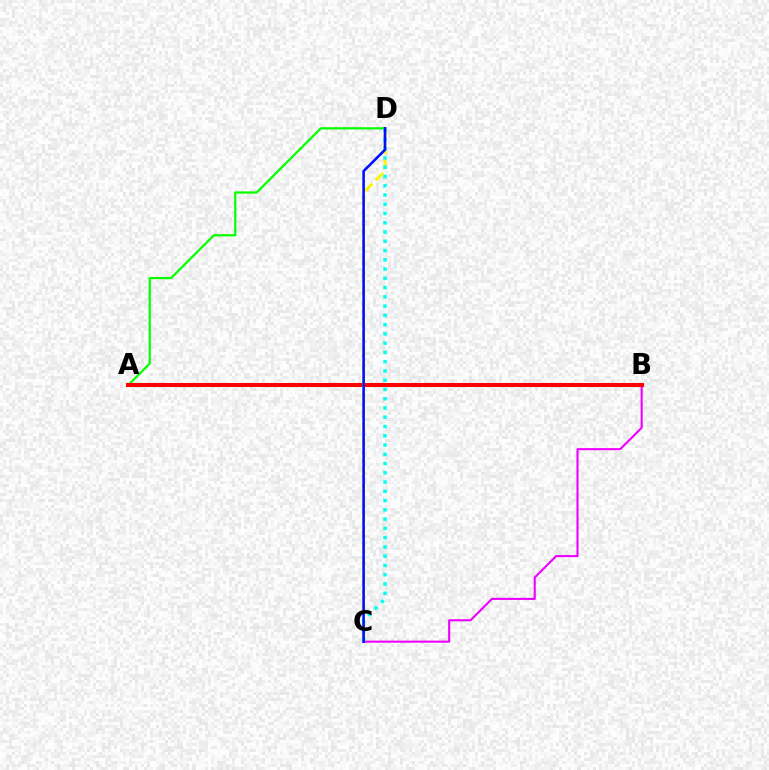{('B', 'C'): [{'color': '#ee00ff', 'line_style': 'solid', 'thickness': 1.51}], ('A', 'D'): [{'color': '#08ff00', 'line_style': 'solid', 'thickness': 1.61}], ('A', 'B'): [{'color': '#ff0000', 'line_style': 'solid', 'thickness': 2.91}], ('C', 'D'): [{'color': '#fcf500', 'line_style': 'dashed', 'thickness': 2.05}, {'color': '#00fff6', 'line_style': 'dotted', 'thickness': 2.52}, {'color': '#0010ff', 'line_style': 'solid', 'thickness': 1.85}]}